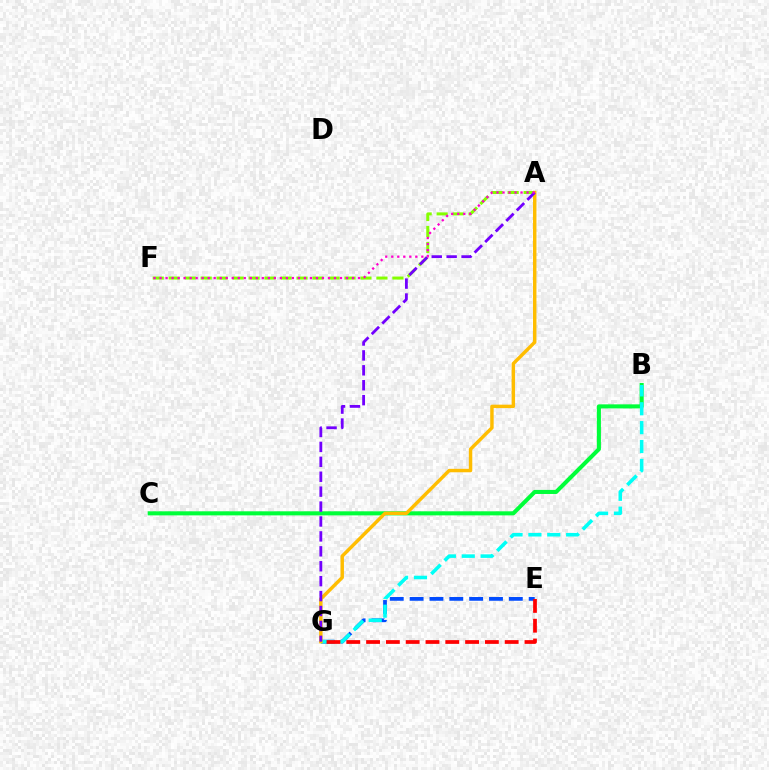{('E', 'G'): [{'color': '#004bff', 'line_style': 'dashed', 'thickness': 2.7}, {'color': '#ff0000', 'line_style': 'dashed', 'thickness': 2.69}], ('A', 'F'): [{'color': '#84ff00', 'line_style': 'dashed', 'thickness': 2.17}, {'color': '#ff00cf', 'line_style': 'dotted', 'thickness': 1.63}], ('B', 'C'): [{'color': '#00ff39', 'line_style': 'solid', 'thickness': 2.93}], ('B', 'G'): [{'color': '#00fff6', 'line_style': 'dashed', 'thickness': 2.56}], ('A', 'G'): [{'color': '#ffbd00', 'line_style': 'solid', 'thickness': 2.48}, {'color': '#7200ff', 'line_style': 'dashed', 'thickness': 2.03}]}